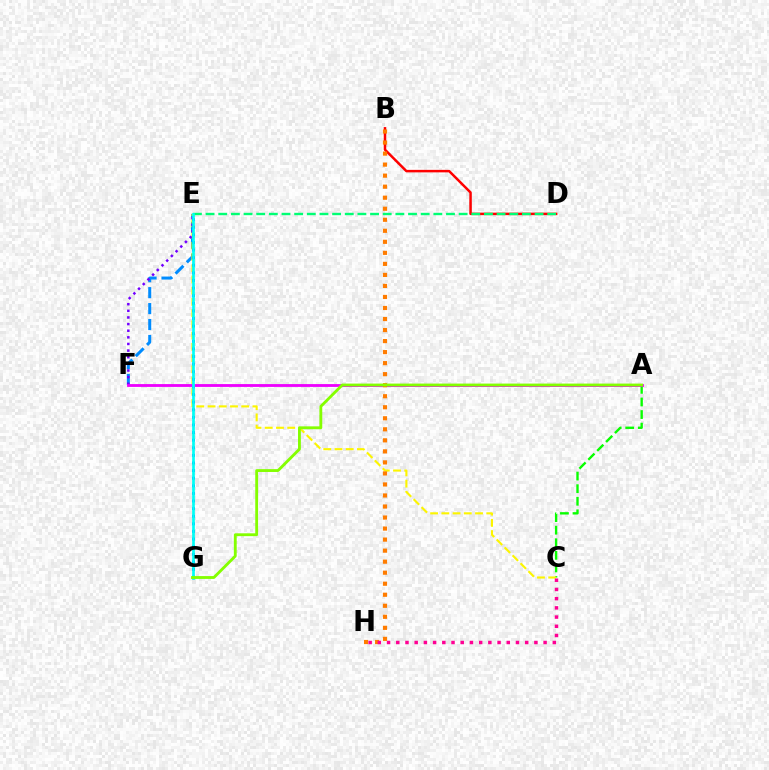{('B', 'D'): [{'color': '#ff0000', 'line_style': 'solid', 'thickness': 1.8}], ('A', 'C'): [{'color': '#08ff00', 'line_style': 'dashed', 'thickness': 1.71}], ('E', 'F'): [{'color': '#008cff', 'line_style': 'dashed', 'thickness': 2.17}, {'color': '#7200ff', 'line_style': 'dotted', 'thickness': 1.8}], ('C', 'E'): [{'color': '#fcf500', 'line_style': 'dashed', 'thickness': 1.53}], ('E', 'G'): [{'color': '#0010ff', 'line_style': 'dotted', 'thickness': 2.07}, {'color': '#00fff6', 'line_style': 'solid', 'thickness': 1.94}], ('A', 'F'): [{'color': '#ee00ff', 'line_style': 'solid', 'thickness': 2.04}], ('B', 'H'): [{'color': '#ff7c00', 'line_style': 'dotted', 'thickness': 3.0}], ('D', 'E'): [{'color': '#00ff74', 'line_style': 'dashed', 'thickness': 1.72}], ('C', 'H'): [{'color': '#ff0094', 'line_style': 'dotted', 'thickness': 2.5}], ('A', 'G'): [{'color': '#84ff00', 'line_style': 'solid', 'thickness': 2.05}]}